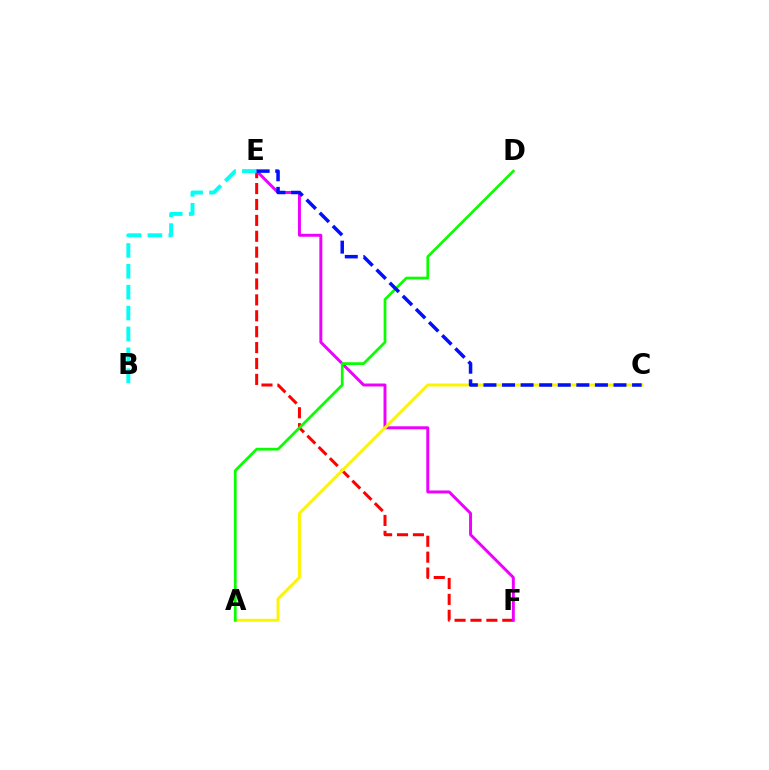{('E', 'F'): [{'color': '#ff0000', 'line_style': 'dashed', 'thickness': 2.16}, {'color': '#ee00ff', 'line_style': 'solid', 'thickness': 2.12}], ('A', 'C'): [{'color': '#fcf500', 'line_style': 'solid', 'thickness': 2.13}], ('B', 'E'): [{'color': '#00fff6', 'line_style': 'dashed', 'thickness': 2.84}], ('A', 'D'): [{'color': '#08ff00', 'line_style': 'solid', 'thickness': 1.96}], ('C', 'E'): [{'color': '#0010ff', 'line_style': 'dashed', 'thickness': 2.52}]}